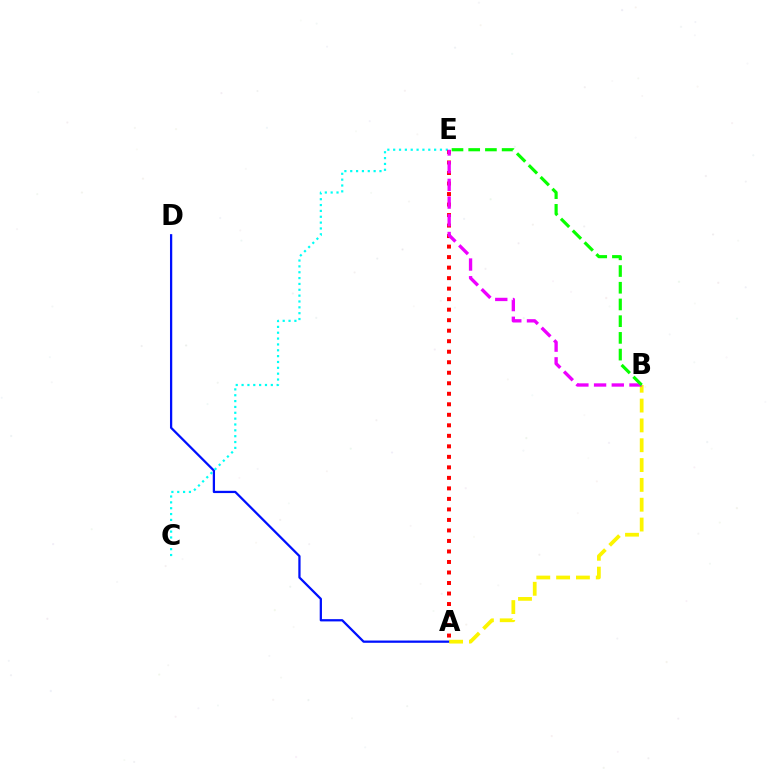{('A', 'D'): [{'color': '#0010ff', 'line_style': 'solid', 'thickness': 1.63}], ('A', 'B'): [{'color': '#fcf500', 'line_style': 'dashed', 'thickness': 2.69}], ('C', 'E'): [{'color': '#00fff6', 'line_style': 'dotted', 'thickness': 1.59}], ('A', 'E'): [{'color': '#ff0000', 'line_style': 'dotted', 'thickness': 2.86}], ('B', 'E'): [{'color': '#ee00ff', 'line_style': 'dashed', 'thickness': 2.4}, {'color': '#08ff00', 'line_style': 'dashed', 'thickness': 2.27}]}